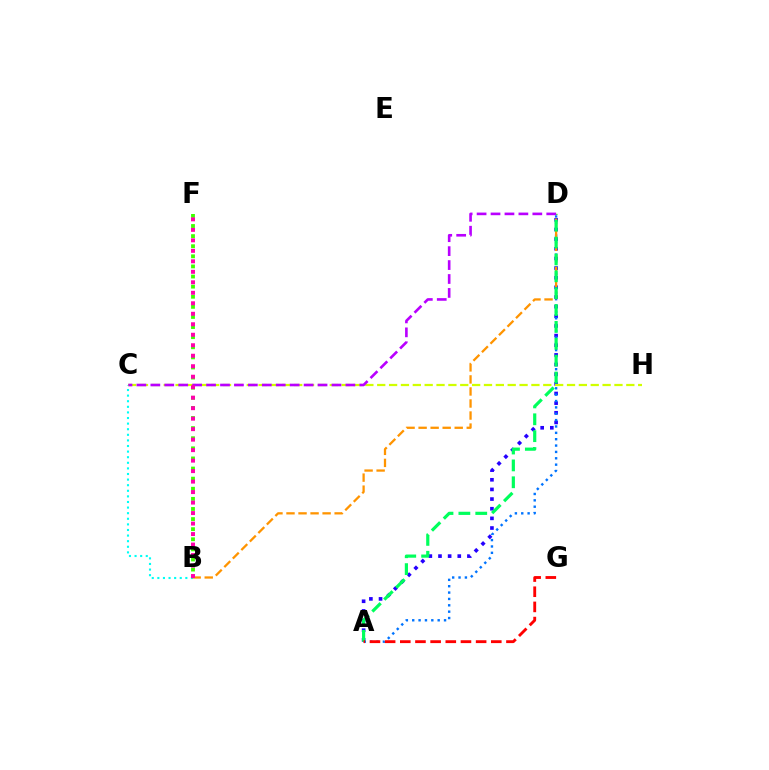{('A', 'D'): [{'color': '#2500ff', 'line_style': 'dotted', 'thickness': 2.62}, {'color': '#0074ff', 'line_style': 'dotted', 'thickness': 1.73}, {'color': '#00ff5c', 'line_style': 'dashed', 'thickness': 2.29}], ('B', 'C'): [{'color': '#00fff6', 'line_style': 'dotted', 'thickness': 1.52}], ('B', 'F'): [{'color': '#3dff00', 'line_style': 'dotted', 'thickness': 2.75}, {'color': '#ff00ac', 'line_style': 'dotted', 'thickness': 2.85}], ('C', 'H'): [{'color': '#d1ff00', 'line_style': 'dashed', 'thickness': 1.61}], ('B', 'D'): [{'color': '#ff9400', 'line_style': 'dashed', 'thickness': 1.64}], ('C', 'D'): [{'color': '#b900ff', 'line_style': 'dashed', 'thickness': 1.89}], ('A', 'G'): [{'color': '#ff0000', 'line_style': 'dashed', 'thickness': 2.06}]}